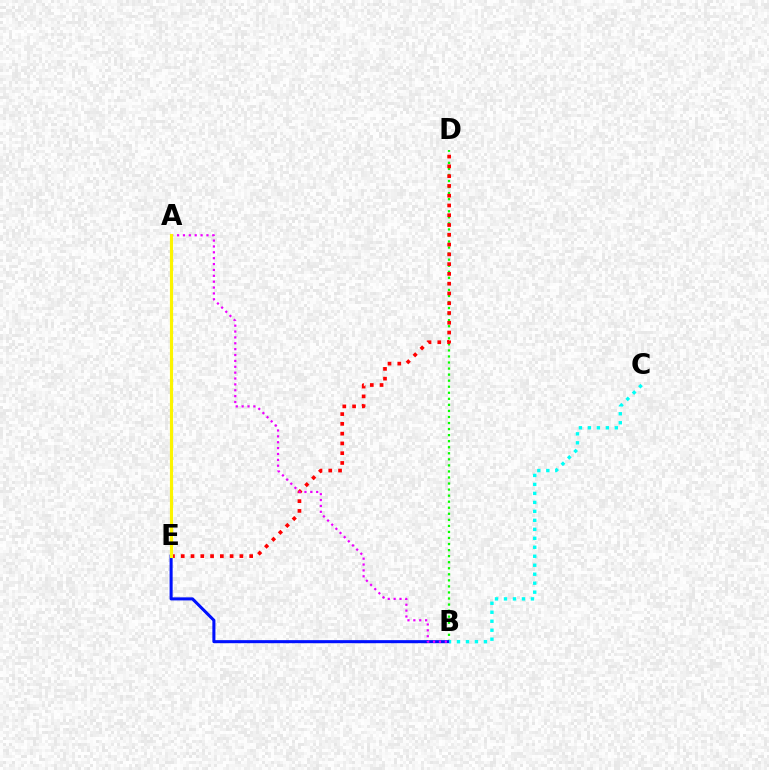{('B', 'D'): [{'color': '#08ff00', 'line_style': 'dotted', 'thickness': 1.64}], ('B', 'E'): [{'color': '#0010ff', 'line_style': 'solid', 'thickness': 2.19}], ('D', 'E'): [{'color': '#ff0000', 'line_style': 'dotted', 'thickness': 2.66}], ('A', 'B'): [{'color': '#ee00ff', 'line_style': 'dotted', 'thickness': 1.6}], ('A', 'E'): [{'color': '#fcf500', 'line_style': 'solid', 'thickness': 2.26}], ('B', 'C'): [{'color': '#00fff6', 'line_style': 'dotted', 'thickness': 2.44}]}